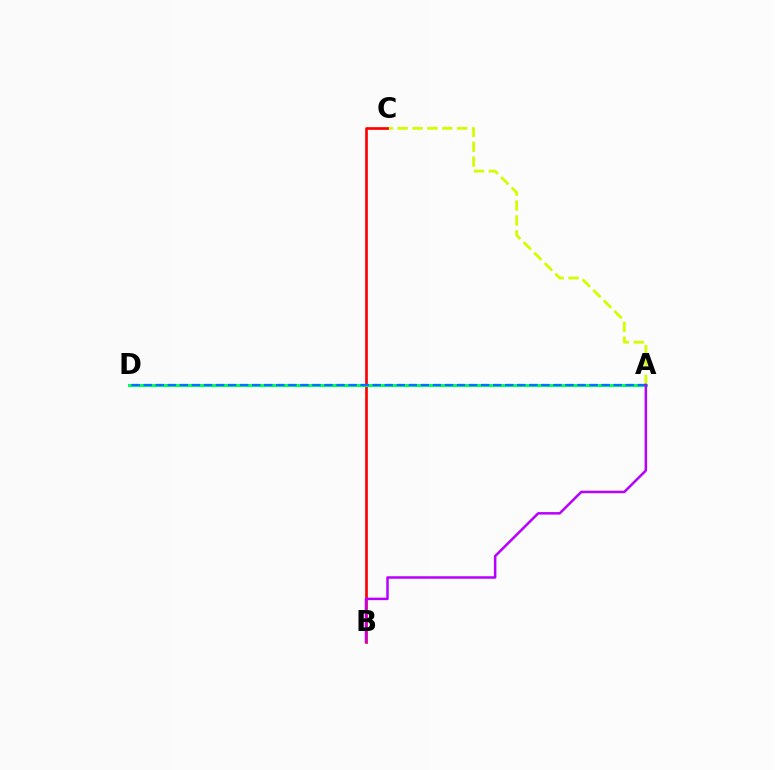{('A', 'C'): [{'color': '#d1ff00', 'line_style': 'dashed', 'thickness': 2.02}], ('B', 'C'): [{'color': '#ff0000', 'line_style': 'solid', 'thickness': 1.93}], ('A', 'D'): [{'color': '#00ff5c', 'line_style': 'solid', 'thickness': 2.16}, {'color': '#0074ff', 'line_style': 'dashed', 'thickness': 1.64}], ('A', 'B'): [{'color': '#b900ff', 'line_style': 'solid', 'thickness': 1.81}]}